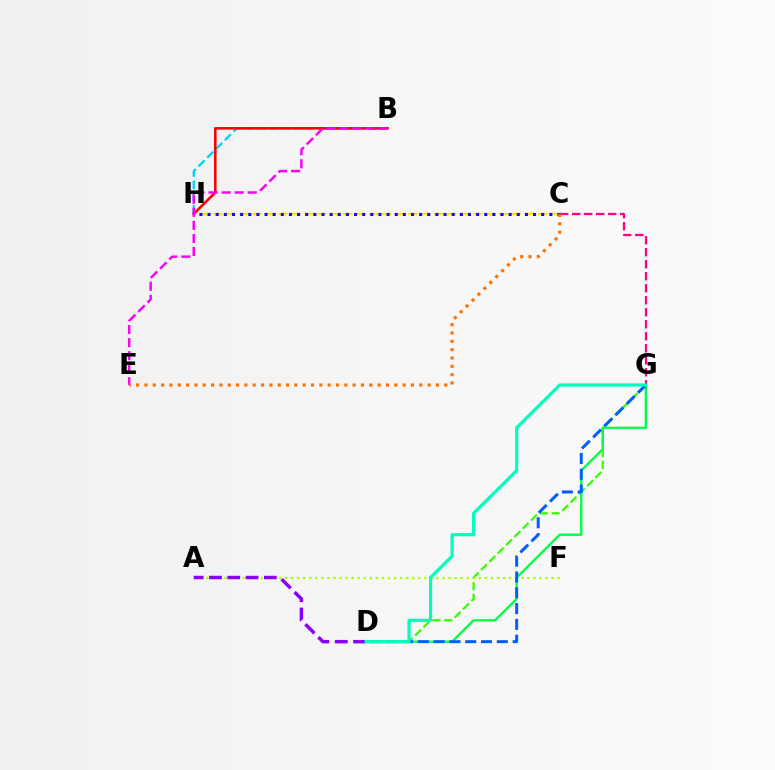{('D', 'G'): [{'color': '#31ff00', 'line_style': 'dashed', 'thickness': 1.59}, {'color': '#00ff45', 'line_style': 'solid', 'thickness': 1.68}, {'color': '#005dff', 'line_style': 'dashed', 'thickness': 2.15}, {'color': '#00ffbb', 'line_style': 'solid', 'thickness': 2.28}], ('B', 'H'): [{'color': '#00d3ff', 'line_style': 'dashed', 'thickness': 1.68}, {'color': '#ff0000', 'line_style': 'solid', 'thickness': 1.87}], ('A', 'F'): [{'color': '#a2ff00', 'line_style': 'dotted', 'thickness': 1.65}], ('C', 'H'): [{'color': '#ffe600', 'line_style': 'dashed', 'thickness': 1.76}, {'color': '#1900ff', 'line_style': 'dotted', 'thickness': 2.21}], ('C', 'G'): [{'color': '#ff0088', 'line_style': 'dashed', 'thickness': 1.63}], ('A', 'D'): [{'color': '#8a00ff', 'line_style': 'dashed', 'thickness': 2.49}], ('B', 'E'): [{'color': '#fa00f9', 'line_style': 'dashed', 'thickness': 1.77}], ('C', 'E'): [{'color': '#ff7000', 'line_style': 'dotted', 'thickness': 2.26}]}